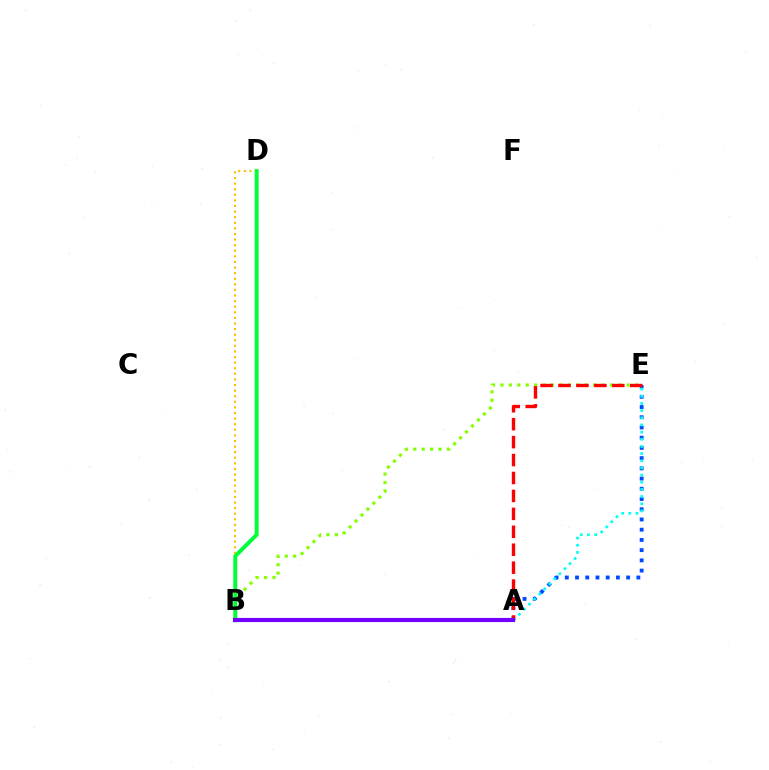{('A', 'E'): [{'color': '#004bff', 'line_style': 'dotted', 'thickness': 2.78}, {'color': '#00fff6', 'line_style': 'dotted', 'thickness': 1.95}, {'color': '#ff0000', 'line_style': 'dashed', 'thickness': 2.44}], ('B', 'D'): [{'color': '#ffbd00', 'line_style': 'dotted', 'thickness': 1.52}, {'color': '#00ff39', 'line_style': 'solid', 'thickness': 2.85}], ('B', 'E'): [{'color': '#84ff00', 'line_style': 'dotted', 'thickness': 2.29}], ('A', 'B'): [{'color': '#ff00cf', 'line_style': 'dotted', 'thickness': 1.53}, {'color': '#7200ff', 'line_style': 'solid', 'thickness': 2.98}]}